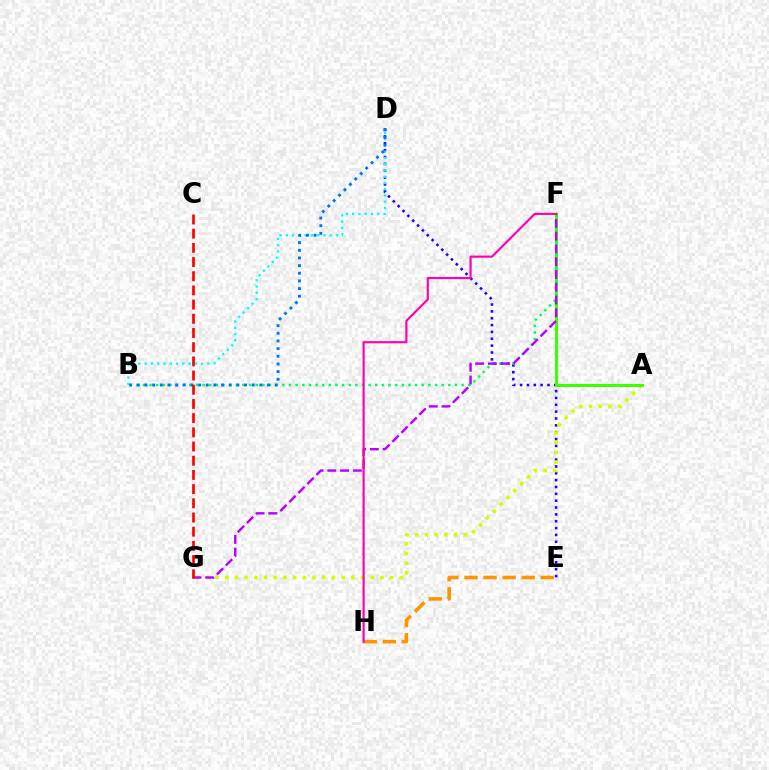{('D', 'E'): [{'color': '#2500ff', 'line_style': 'dotted', 'thickness': 1.86}], ('E', 'H'): [{'color': '#ff9400', 'line_style': 'dashed', 'thickness': 2.59}], ('B', 'D'): [{'color': '#00fff6', 'line_style': 'dotted', 'thickness': 1.7}, {'color': '#0074ff', 'line_style': 'dotted', 'thickness': 2.08}], ('A', 'G'): [{'color': '#d1ff00', 'line_style': 'dotted', 'thickness': 2.63}], ('A', 'F'): [{'color': '#3dff00', 'line_style': 'solid', 'thickness': 2.14}], ('B', 'F'): [{'color': '#00ff5c', 'line_style': 'dotted', 'thickness': 1.8}], ('F', 'G'): [{'color': '#b900ff', 'line_style': 'dashed', 'thickness': 1.74}], ('C', 'G'): [{'color': '#ff0000', 'line_style': 'dashed', 'thickness': 1.93}], ('F', 'H'): [{'color': '#ff00ac', 'line_style': 'solid', 'thickness': 1.55}]}